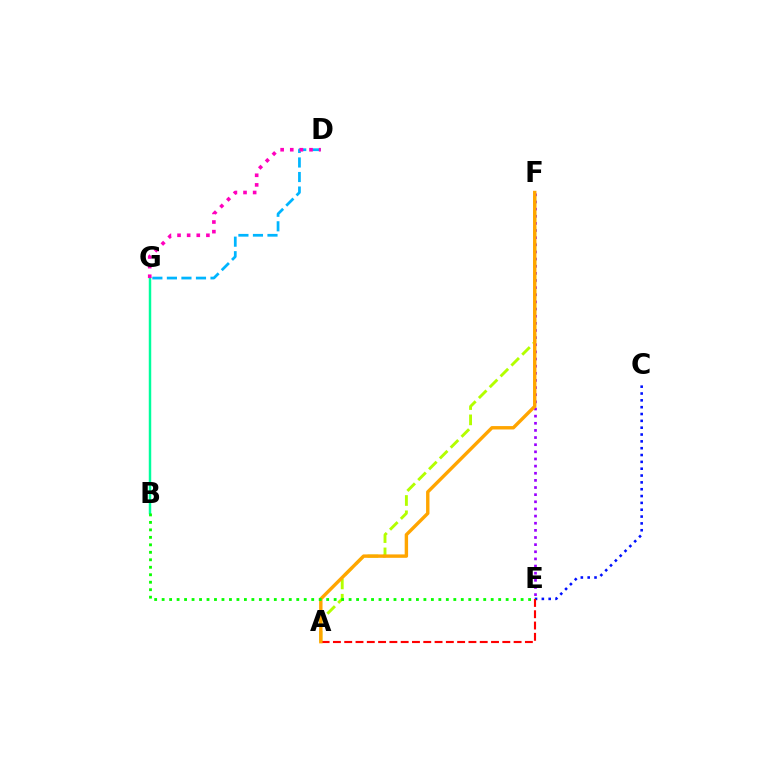{('E', 'F'): [{'color': '#9b00ff', 'line_style': 'dotted', 'thickness': 1.94}], ('B', 'G'): [{'color': '#00ff9d', 'line_style': 'solid', 'thickness': 1.77}], ('D', 'G'): [{'color': '#00b5ff', 'line_style': 'dashed', 'thickness': 1.97}, {'color': '#ff00bd', 'line_style': 'dotted', 'thickness': 2.61}], ('C', 'E'): [{'color': '#0010ff', 'line_style': 'dotted', 'thickness': 1.86}], ('A', 'F'): [{'color': '#b3ff00', 'line_style': 'dashed', 'thickness': 2.08}, {'color': '#ffa500', 'line_style': 'solid', 'thickness': 2.45}], ('A', 'E'): [{'color': '#ff0000', 'line_style': 'dashed', 'thickness': 1.53}], ('B', 'E'): [{'color': '#08ff00', 'line_style': 'dotted', 'thickness': 2.03}]}